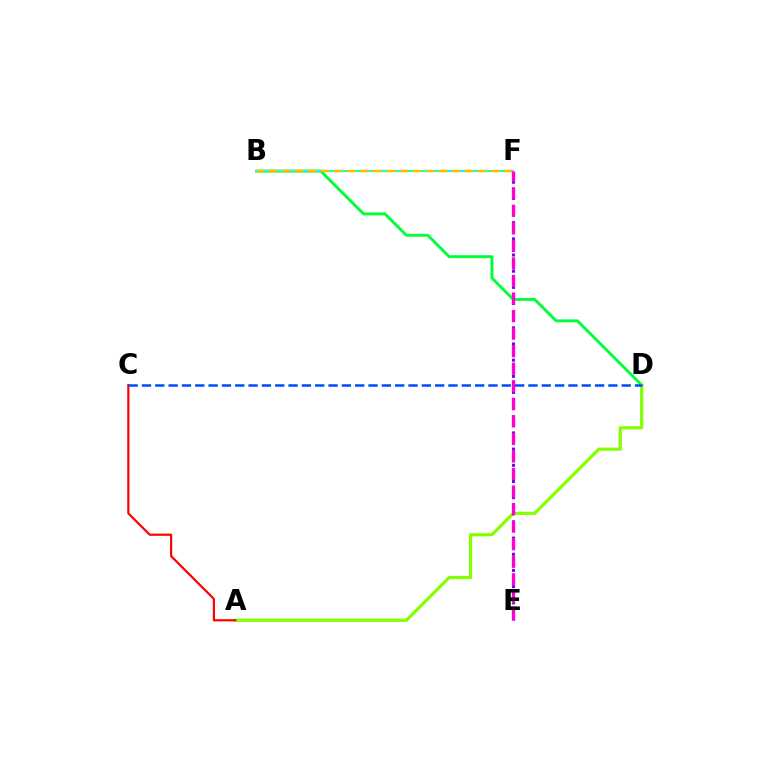{('B', 'D'): [{'color': '#00ff39', 'line_style': 'solid', 'thickness': 2.09}], ('A', 'D'): [{'color': '#84ff00', 'line_style': 'solid', 'thickness': 2.29}], ('E', 'F'): [{'color': '#7200ff', 'line_style': 'dotted', 'thickness': 2.2}, {'color': '#ff00cf', 'line_style': 'dashed', 'thickness': 2.38}], ('B', 'F'): [{'color': '#00fff6', 'line_style': 'solid', 'thickness': 1.53}, {'color': '#ffbd00', 'line_style': 'dashed', 'thickness': 1.78}], ('A', 'C'): [{'color': '#ff0000', 'line_style': 'solid', 'thickness': 1.58}], ('C', 'D'): [{'color': '#004bff', 'line_style': 'dashed', 'thickness': 1.81}]}